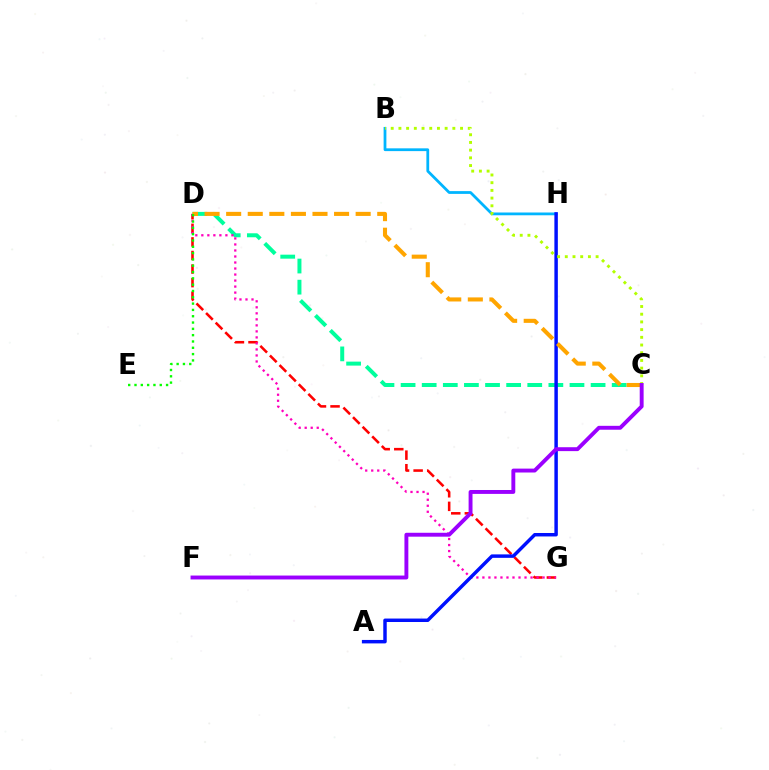{('D', 'G'): [{'color': '#ff0000', 'line_style': 'dashed', 'thickness': 1.84}, {'color': '#ff00bd', 'line_style': 'dotted', 'thickness': 1.64}], ('C', 'D'): [{'color': '#00ff9d', 'line_style': 'dashed', 'thickness': 2.87}, {'color': '#ffa500', 'line_style': 'dashed', 'thickness': 2.93}], ('B', 'H'): [{'color': '#00b5ff', 'line_style': 'solid', 'thickness': 2.0}], ('A', 'H'): [{'color': '#0010ff', 'line_style': 'solid', 'thickness': 2.49}], ('D', 'E'): [{'color': '#08ff00', 'line_style': 'dotted', 'thickness': 1.72}], ('B', 'C'): [{'color': '#b3ff00', 'line_style': 'dotted', 'thickness': 2.09}], ('C', 'F'): [{'color': '#9b00ff', 'line_style': 'solid', 'thickness': 2.81}]}